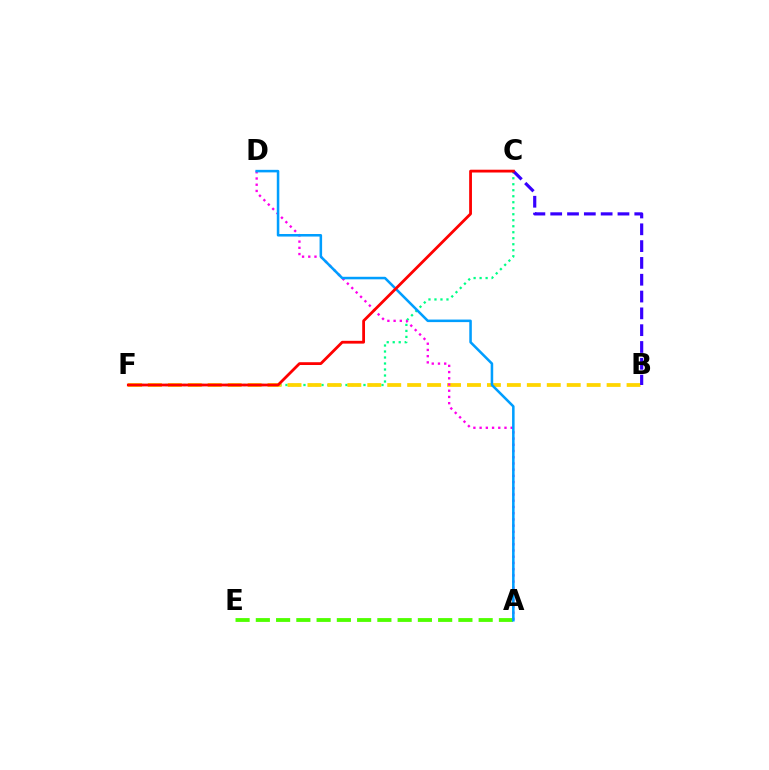{('A', 'E'): [{'color': '#4fff00', 'line_style': 'dashed', 'thickness': 2.75}], ('C', 'F'): [{'color': '#00ff86', 'line_style': 'dotted', 'thickness': 1.63}, {'color': '#ff0000', 'line_style': 'solid', 'thickness': 2.01}], ('B', 'F'): [{'color': '#ffd500', 'line_style': 'dashed', 'thickness': 2.71}], ('A', 'D'): [{'color': '#ff00ed', 'line_style': 'dotted', 'thickness': 1.69}, {'color': '#009eff', 'line_style': 'solid', 'thickness': 1.83}], ('B', 'C'): [{'color': '#3700ff', 'line_style': 'dashed', 'thickness': 2.28}]}